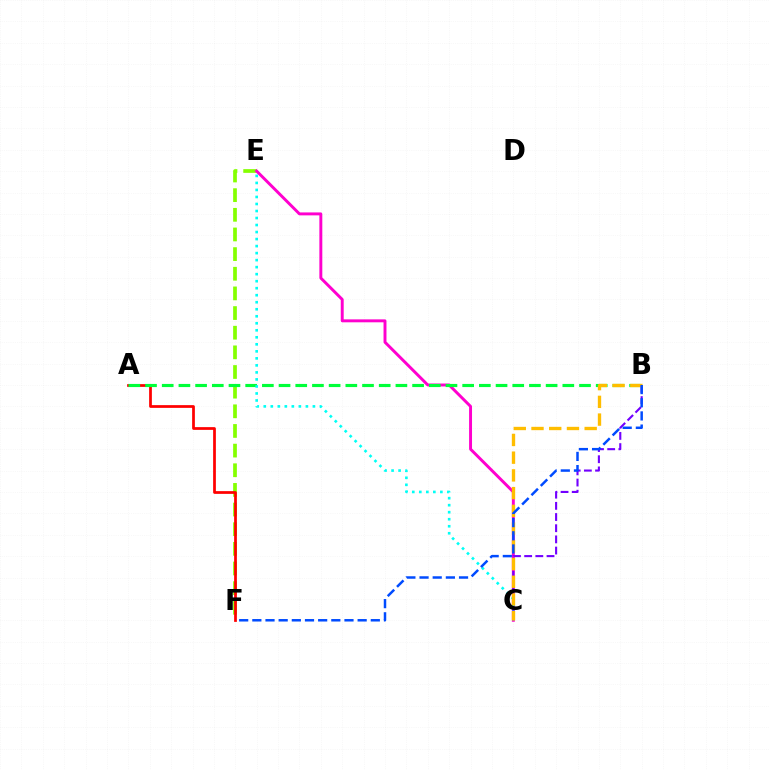{('E', 'F'): [{'color': '#84ff00', 'line_style': 'dashed', 'thickness': 2.67}], ('C', 'E'): [{'color': '#ff00cf', 'line_style': 'solid', 'thickness': 2.12}, {'color': '#00fff6', 'line_style': 'dotted', 'thickness': 1.91}], ('A', 'F'): [{'color': '#ff0000', 'line_style': 'solid', 'thickness': 1.98}], ('B', 'C'): [{'color': '#7200ff', 'line_style': 'dashed', 'thickness': 1.52}, {'color': '#ffbd00', 'line_style': 'dashed', 'thickness': 2.41}], ('A', 'B'): [{'color': '#00ff39', 'line_style': 'dashed', 'thickness': 2.27}], ('B', 'F'): [{'color': '#004bff', 'line_style': 'dashed', 'thickness': 1.79}]}